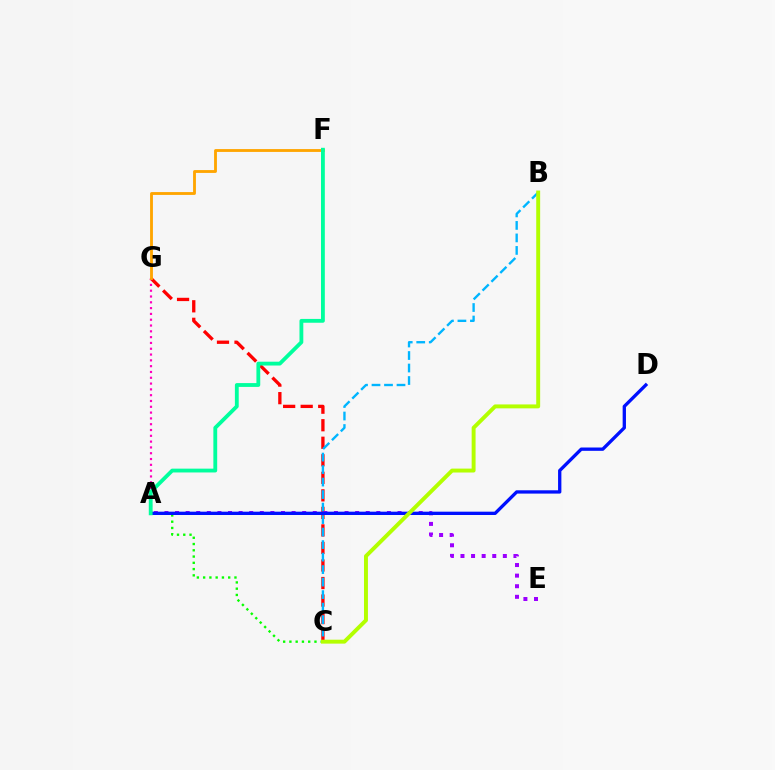{('C', 'G'): [{'color': '#ff0000', 'line_style': 'dashed', 'thickness': 2.38}], ('A', 'G'): [{'color': '#ff00bd', 'line_style': 'dotted', 'thickness': 1.58}], ('A', 'C'): [{'color': '#08ff00', 'line_style': 'dotted', 'thickness': 1.7}], ('B', 'C'): [{'color': '#00b5ff', 'line_style': 'dashed', 'thickness': 1.7}, {'color': '#b3ff00', 'line_style': 'solid', 'thickness': 2.82}], ('A', 'E'): [{'color': '#9b00ff', 'line_style': 'dotted', 'thickness': 2.88}], ('A', 'D'): [{'color': '#0010ff', 'line_style': 'solid', 'thickness': 2.39}], ('F', 'G'): [{'color': '#ffa500', 'line_style': 'solid', 'thickness': 2.05}], ('A', 'F'): [{'color': '#00ff9d', 'line_style': 'solid', 'thickness': 2.75}]}